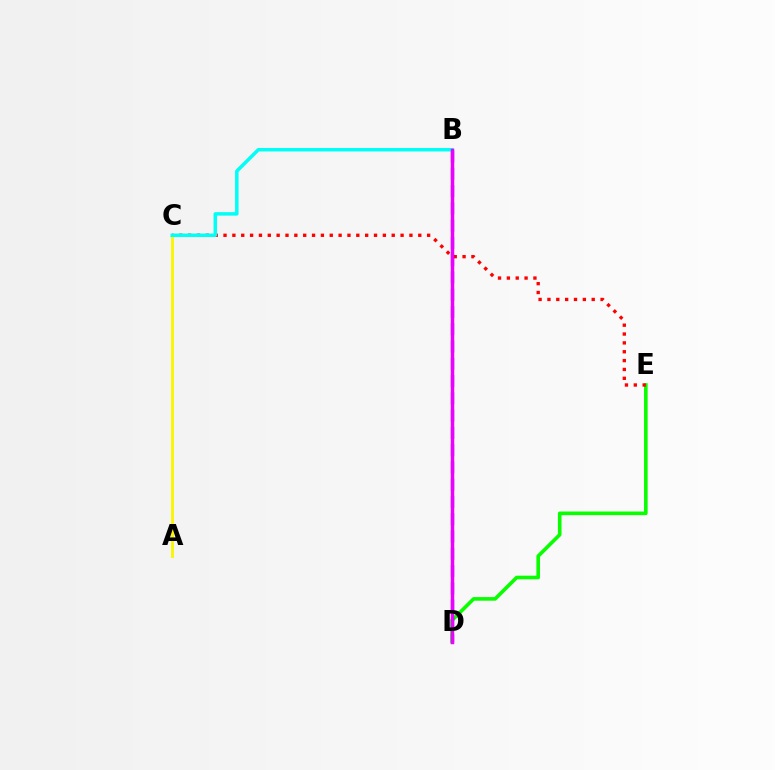{('D', 'E'): [{'color': '#08ff00', 'line_style': 'solid', 'thickness': 2.6}], ('C', 'E'): [{'color': '#ff0000', 'line_style': 'dotted', 'thickness': 2.41}], ('A', 'C'): [{'color': '#fcf500', 'line_style': 'solid', 'thickness': 2.06}], ('B', 'D'): [{'color': '#0010ff', 'line_style': 'dashed', 'thickness': 2.35}, {'color': '#ee00ff', 'line_style': 'solid', 'thickness': 2.5}], ('B', 'C'): [{'color': '#00fff6', 'line_style': 'solid', 'thickness': 2.5}]}